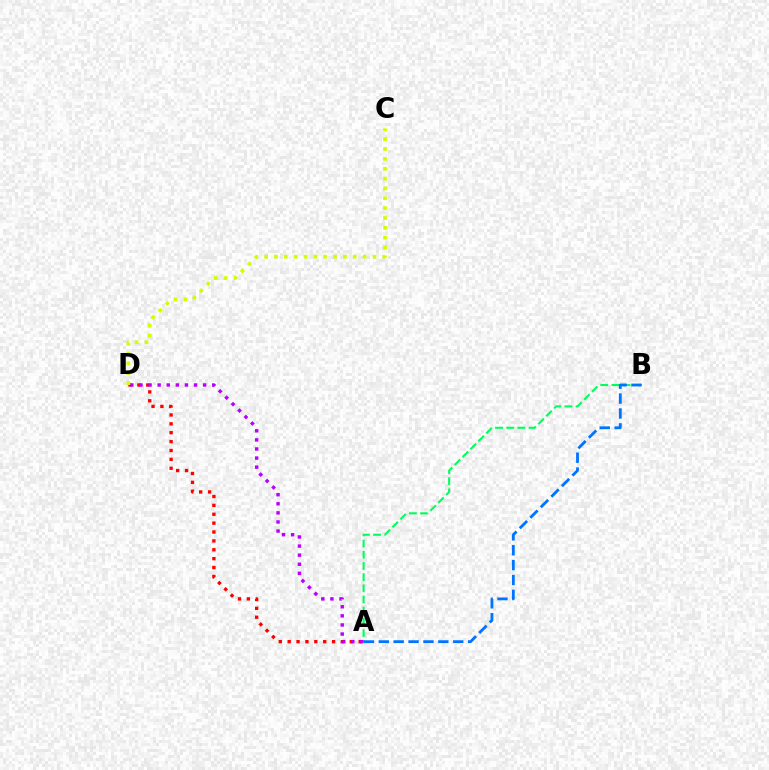{('A', 'D'): [{'color': '#ff0000', 'line_style': 'dotted', 'thickness': 2.41}, {'color': '#b900ff', 'line_style': 'dotted', 'thickness': 2.47}], ('A', 'B'): [{'color': '#00ff5c', 'line_style': 'dashed', 'thickness': 1.52}, {'color': '#0074ff', 'line_style': 'dashed', 'thickness': 2.02}], ('C', 'D'): [{'color': '#d1ff00', 'line_style': 'dotted', 'thickness': 2.68}]}